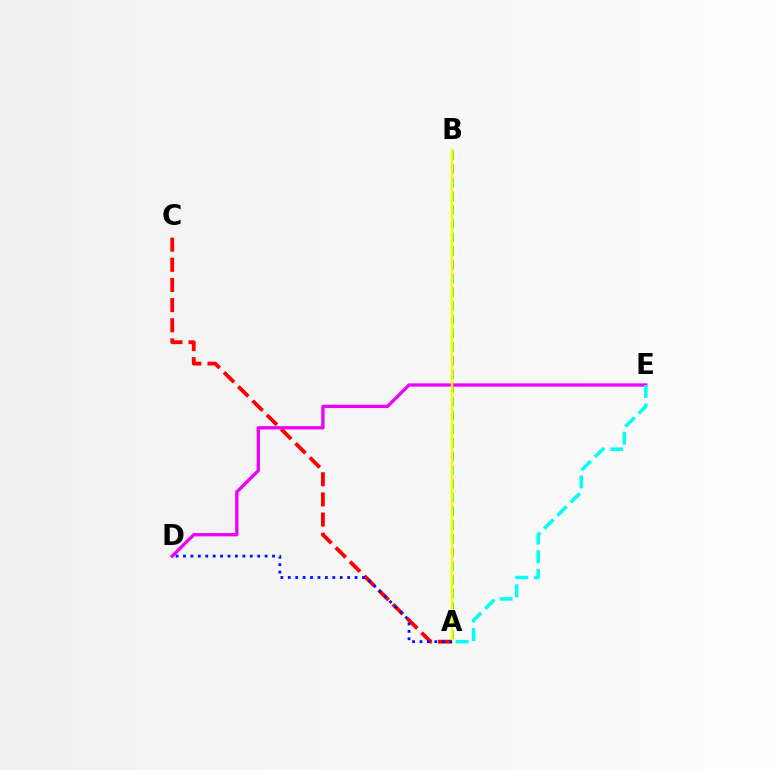{('A', 'C'): [{'color': '#ff0000', 'line_style': 'dashed', 'thickness': 2.74}], ('A', 'B'): [{'color': '#08ff00', 'line_style': 'dashed', 'thickness': 1.86}, {'color': '#fcf500', 'line_style': 'solid', 'thickness': 1.8}], ('D', 'E'): [{'color': '#ee00ff', 'line_style': 'solid', 'thickness': 2.38}], ('A', 'E'): [{'color': '#00fff6', 'line_style': 'dashed', 'thickness': 2.52}], ('A', 'D'): [{'color': '#0010ff', 'line_style': 'dotted', 'thickness': 2.02}]}